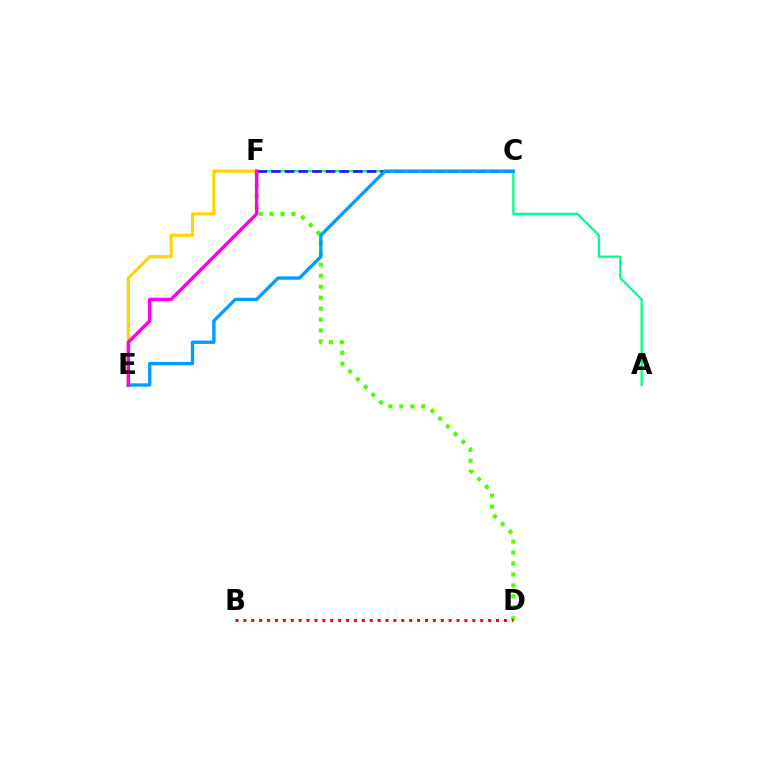{('D', 'F'): [{'color': '#4fff00', 'line_style': 'dotted', 'thickness': 2.97}], ('E', 'F'): [{'color': '#ffd500', 'line_style': 'solid', 'thickness': 2.28}, {'color': '#ff00ed', 'line_style': 'solid', 'thickness': 2.47}], ('A', 'F'): [{'color': '#00ff86', 'line_style': 'solid', 'thickness': 1.65}], ('C', 'F'): [{'color': '#3700ff', 'line_style': 'dashed', 'thickness': 1.86}], ('C', 'E'): [{'color': '#009eff', 'line_style': 'solid', 'thickness': 2.42}], ('B', 'D'): [{'color': '#ff0000', 'line_style': 'dotted', 'thickness': 2.15}]}